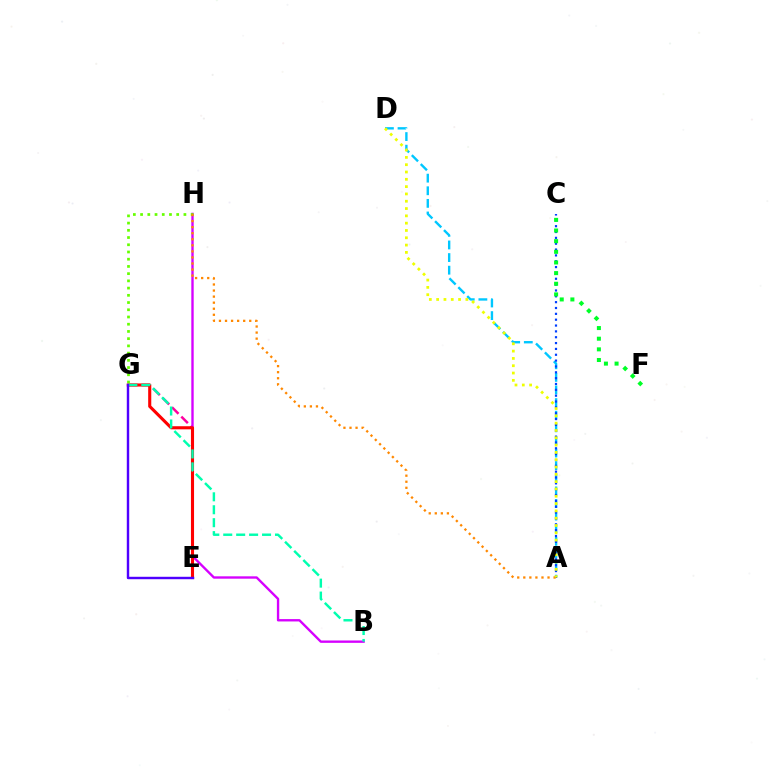{('E', 'G'): [{'color': '#ff00a0', 'line_style': 'dashed', 'thickness': 1.8}, {'color': '#ff0000', 'line_style': 'solid', 'thickness': 2.23}, {'color': '#4f00ff', 'line_style': 'solid', 'thickness': 1.75}], ('B', 'H'): [{'color': '#d600ff', 'line_style': 'solid', 'thickness': 1.7}], ('G', 'H'): [{'color': '#66ff00', 'line_style': 'dotted', 'thickness': 1.96}], ('A', 'D'): [{'color': '#00c7ff', 'line_style': 'dashed', 'thickness': 1.71}, {'color': '#eeff00', 'line_style': 'dotted', 'thickness': 1.99}], ('A', 'C'): [{'color': '#003fff', 'line_style': 'dotted', 'thickness': 1.59}], ('C', 'F'): [{'color': '#00ff27', 'line_style': 'dotted', 'thickness': 2.89}], ('B', 'G'): [{'color': '#00ffaf', 'line_style': 'dashed', 'thickness': 1.76}], ('A', 'H'): [{'color': '#ff8800', 'line_style': 'dotted', 'thickness': 1.65}]}